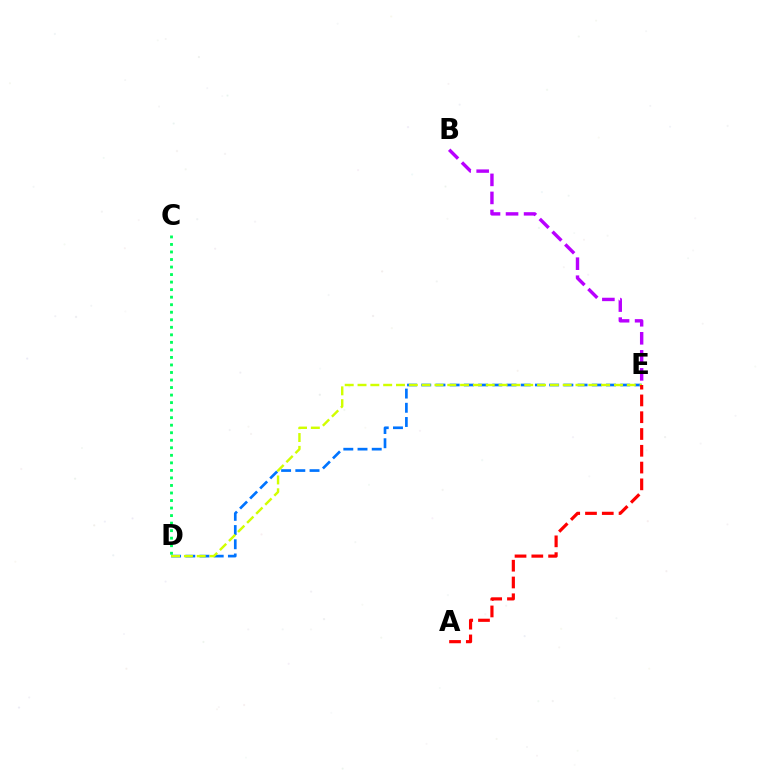{('D', 'E'): [{'color': '#0074ff', 'line_style': 'dashed', 'thickness': 1.93}, {'color': '#d1ff00', 'line_style': 'dashed', 'thickness': 1.74}], ('B', 'E'): [{'color': '#b900ff', 'line_style': 'dashed', 'thickness': 2.45}], ('C', 'D'): [{'color': '#00ff5c', 'line_style': 'dotted', 'thickness': 2.05}], ('A', 'E'): [{'color': '#ff0000', 'line_style': 'dashed', 'thickness': 2.28}]}